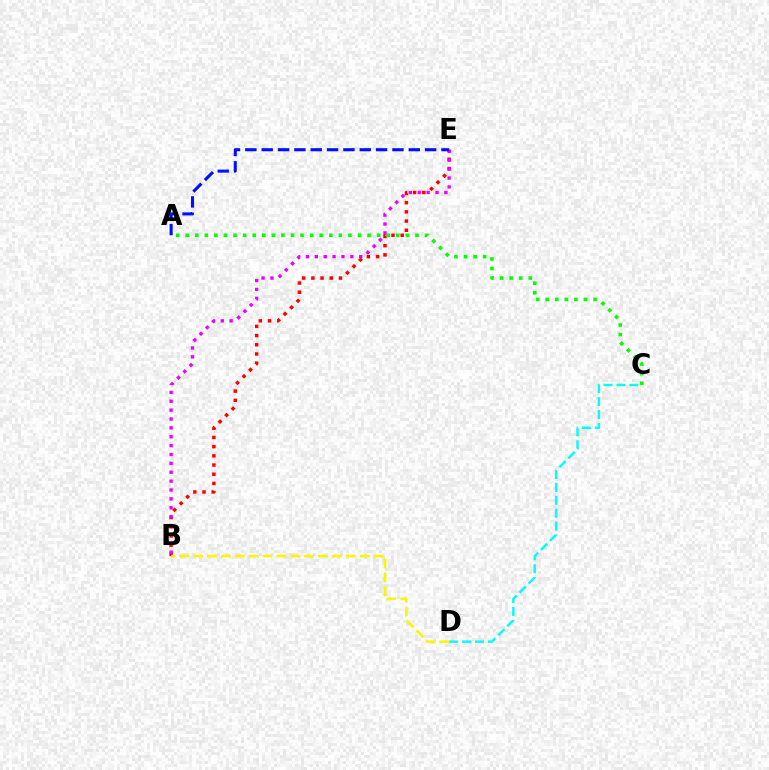{('B', 'E'): [{'color': '#ff0000', 'line_style': 'dotted', 'thickness': 2.5}, {'color': '#ee00ff', 'line_style': 'dotted', 'thickness': 2.41}], ('C', 'D'): [{'color': '#00fff6', 'line_style': 'dashed', 'thickness': 1.75}], ('A', 'C'): [{'color': '#08ff00', 'line_style': 'dotted', 'thickness': 2.6}], ('B', 'D'): [{'color': '#fcf500', 'line_style': 'dashed', 'thickness': 1.89}], ('A', 'E'): [{'color': '#0010ff', 'line_style': 'dashed', 'thickness': 2.22}]}